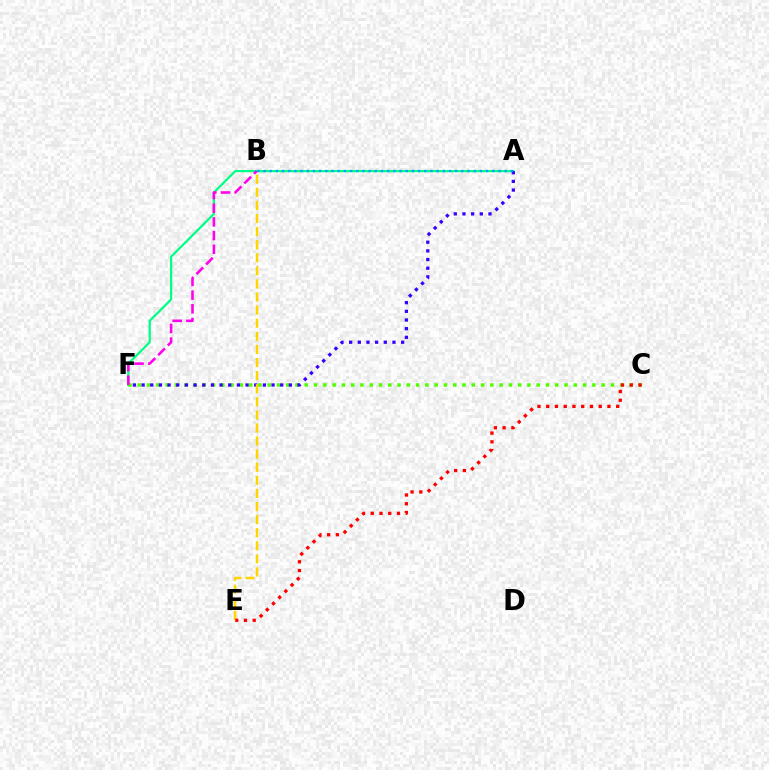{('A', 'F'): [{'color': '#00ff86', 'line_style': 'solid', 'thickness': 1.61}, {'color': '#3700ff', 'line_style': 'dotted', 'thickness': 2.35}], ('C', 'F'): [{'color': '#4fff00', 'line_style': 'dotted', 'thickness': 2.52}], ('B', 'E'): [{'color': '#ffd500', 'line_style': 'dashed', 'thickness': 1.78}], ('B', 'F'): [{'color': '#ff00ed', 'line_style': 'dashed', 'thickness': 1.86}], ('C', 'E'): [{'color': '#ff0000', 'line_style': 'dotted', 'thickness': 2.38}], ('A', 'B'): [{'color': '#009eff', 'line_style': 'dotted', 'thickness': 1.68}]}